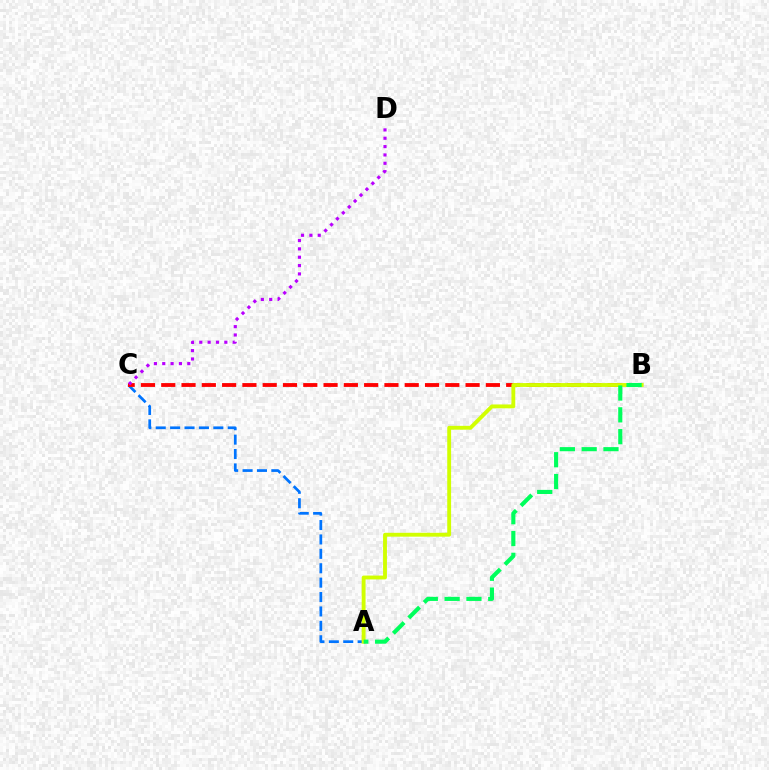{('A', 'C'): [{'color': '#0074ff', 'line_style': 'dashed', 'thickness': 1.96}], ('B', 'C'): [{'color': '#ff0000', 'line_style': 'dashed', 'thickness': 2.76}], ('A', 'B'): [{'color': '#d1ff00', 'line_style': 'solid', 'thickness': 2.78}, {'color': '#00ff5c', 'line_style': 'dashed', 'thickness': 2.96}], ('C', 'D'): [{'color': '#b900ff', 'line_style': 'dotted', 'thickness': 2.27}]}